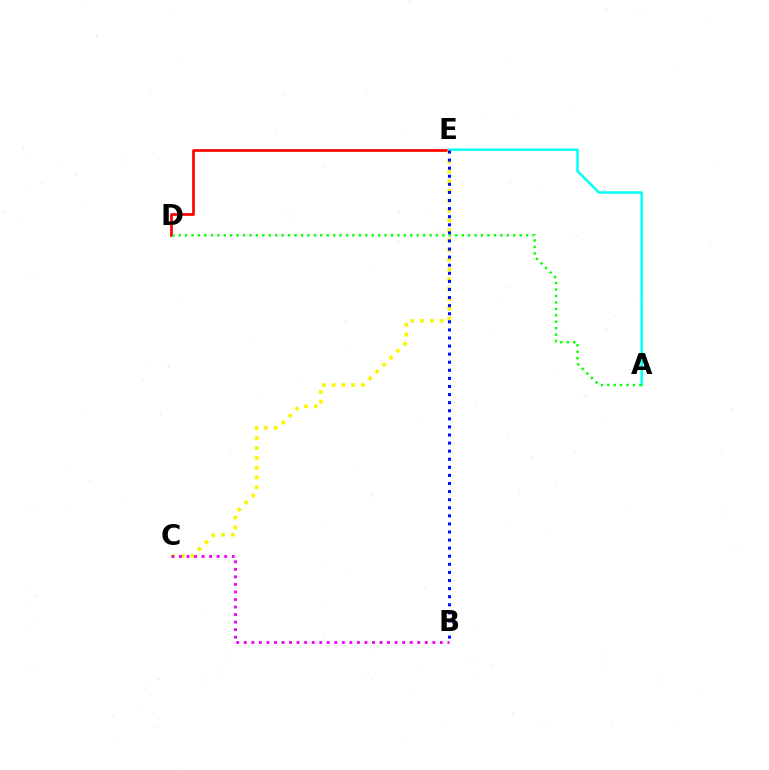{('D', 'E'): [{'color': '#ff0000', 'line_style': 'solid', 'thickness': 1.94}], ('A', 'E'): [{'color': '#00fff6', 'line_style': 'solid', 'thickness': 1.77}], ('C', 'E'): [{'color': '#fcf500', 'line_style': 'dotted', 'thickness': 2.66}], ('B', 'E'): [{'color': '#0010ff', 'line_style': 'dotted', 'thickness': 2.2}], ('B', 'C'): [{'color': '#ee00ff', 'line_style': 'dotted', 'thickness': 2.05}], ('A', 'D'): [{'color': '#08ff00', 'line_style': 'dotted', 'thickness': 1.75}]}